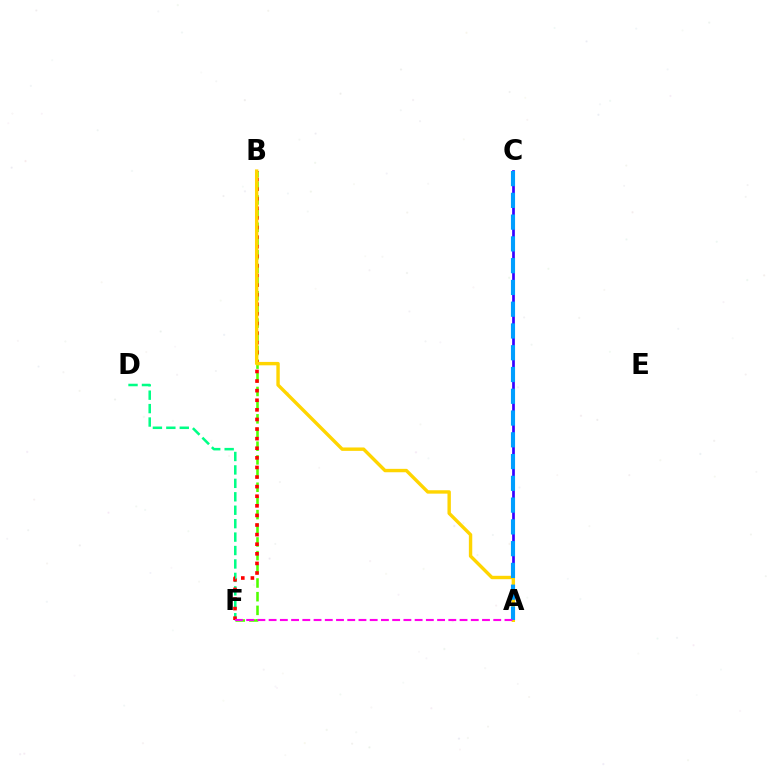{('A', 'C'): [{'color': '#3700ff', 'line_style': 'solid', 'thickness': 1.94}, {'color': '#009eff', 'line_style': 'dashed', 'thickness': 2.96}], ('B', 'F'): [{'color': '#4fff00', 'line_style': 'dashed', 'thickness': 1.86}, {'color': '#ff0000', 'line_style': 'dotted', 'thickness': 2.61}], ('D', 'F'): [{'color': '#00ff86', 'line_style': 'dashed', 'thickness': 1.83}], ('A', 'B'): [{'color': '#ffd500', 'line_style': 'solid', 'thickness': 2.45}], ('A', 'F'): [{'color': '#ff00ed', 'line_style': 'dashed', 'thickness': 1.53}]}